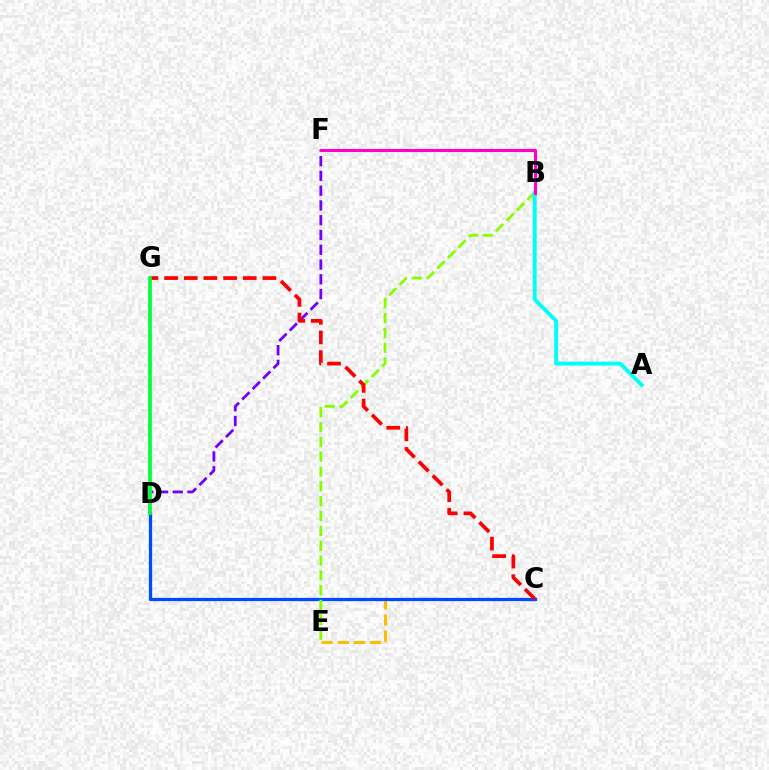{('C', 'E'): [{'color': '#ffbd00', 'line_style': 'dashed', 'thickness': 2.2}], ('C', 'D'): [{'color': '#004bff', 'line_style': 'solid', 'thickness': 2.34}], ('D', 'F'): [{'color': '#7200ff', 'line_style': 'dashed', 'thickness': 2.01}], ('B', 'E'): [{'color': '#84ff00', 'line_style': 'dashed', 'thickness': 2.01}], ('A', 'B'): [{'color': '#00fff6', 'line_style': 'solid', 'thickness': 2.79}], ('B', 'F'): [{'color': '#ff00cf', 'line_style': 'solid', 'thickness': 2.23}], ('C', 'G'): [{'color': '#ff0000', 'line_style': 'dashed', 'thickness': 2.67}], ('D', 'G'): [{'color': '#00ff39', 'line_style': 'solid', 'thickness': 2.66}]}